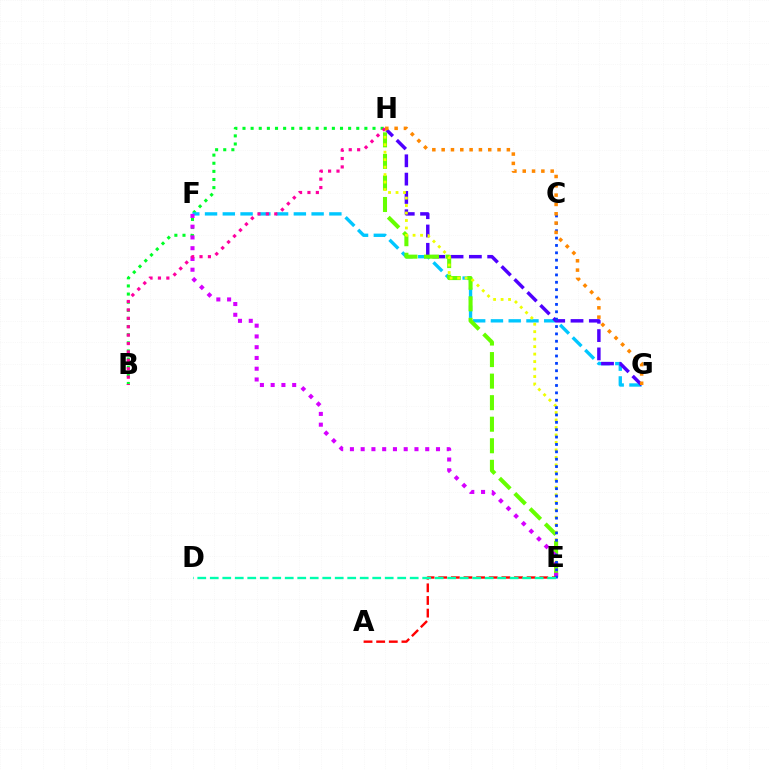{('B', 'H'): [{'color': '#00ff27', 'line_style': 'dotted', 'thickness': 2.21}, {'color': '#ff00a0', 'line_style': 'dotted', 'thickness': 2.28}], ('F', 'G'): [{'color': '#00c7ff', 'line_style': 'dashed', 'thickness': 2.41}], ('G', 'H'): [{'color': '#4f00ff', 'line_style': 'dashed', 'thickness': 2.49}, {'color': '#ff8800', 'line_style': 'dotted', 'thickness': 2.53}], ('E', 'H'): [{'color': '#66ff00', 'line_style': 'dashed', 'thickness': 2.93}, {'color': '#eeff00', 'line_style': 'dotted', 'thickness': 2.03}], ('E', 'F'): [{'color': '#d600ff', 'line_style': 'dotted', 'thickness': 2.92}], ('A', 'E'): [{'color': '#ff0000', 'line_style': 'dashed', 'thickness': 1.72}], ('C', 'E'): [{'color': '#003fff', 'line_style': 'dotted', 'thickness': 2.0}], ('D', 'E'): [{'color': '#00ffaf', 'line_style': 'dashed', 'thickness': 1.7}]}